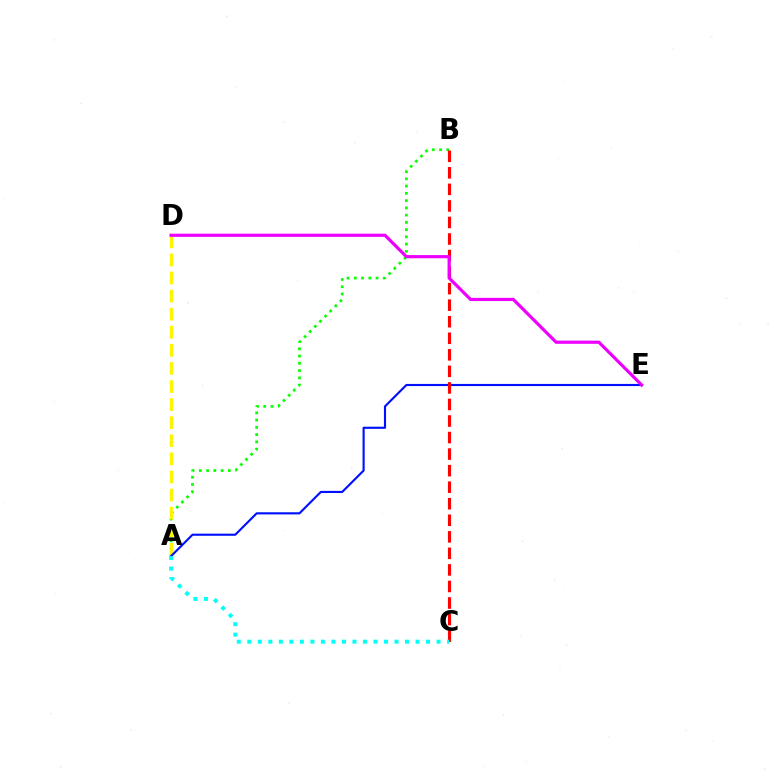{('A', 'B'): [{'color': '#08ff00', 'line_style': 'dotted', 'thickness': 1.97}], ('A', 'D'): [{'color': '#fcf500', 'line_style': 'dashed', 'thickness': 2.46}], ('A', 'E'): [{'color': '#0010ff', 'line_style': 'solid', 'thickness': 1.54}], ('B', 'C'): [{'color': '#ff0000', 'line_style': 'dashed', 'thickness': 2.25}], ('D', 'E'): [{'color': '#ee00ff', 'line_style': 'solid', 'thickness': 2.29}], ('A', 'C'): [{'color': '#00fff6', 'line_style': 'dotted', 'thickness': 2.86}]}